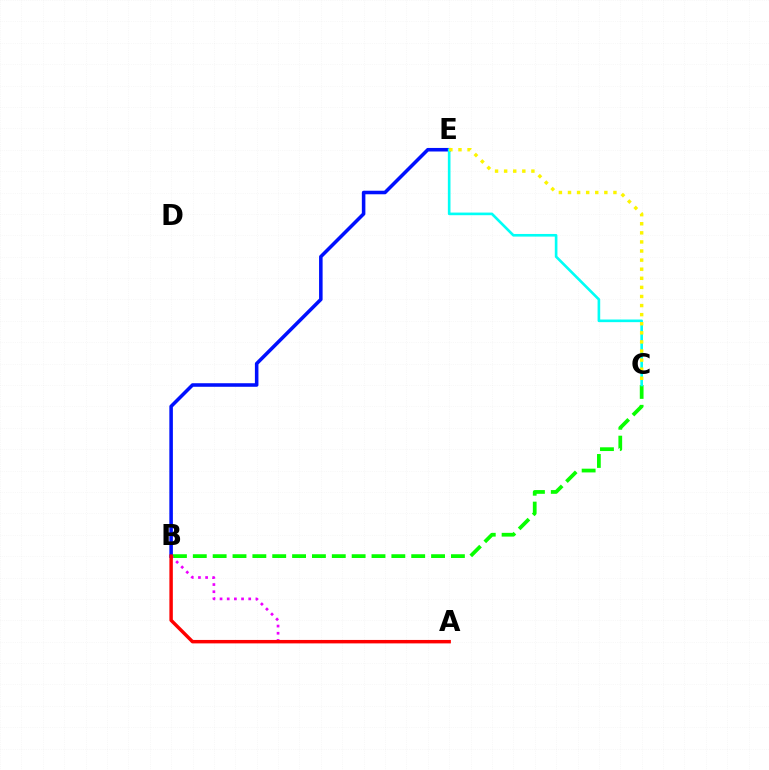{('B', 'E'): [{'color': '#0010ff', 'line_style': 'solid', 'thickness': 2.55}], ('B', 'C'): [{'color': '#08ff00', 'line_style': 'dashed', 'thickness': 2.7}], ('A', 'B'): [{'color': '#ee00ff', 'line_style': 'dotted', 'thickness': 1.95}, {'color': '#ff0000', 'line_style': 'solid', 'thickness': 2.48}], ('C', 'E'): [{'color': '#00fff6', 'line_style': 'solid', 'thickness': 1.9}, {'color': '#fcf500', 'line_style': 'dotted', 'thickness': 2.47}]}